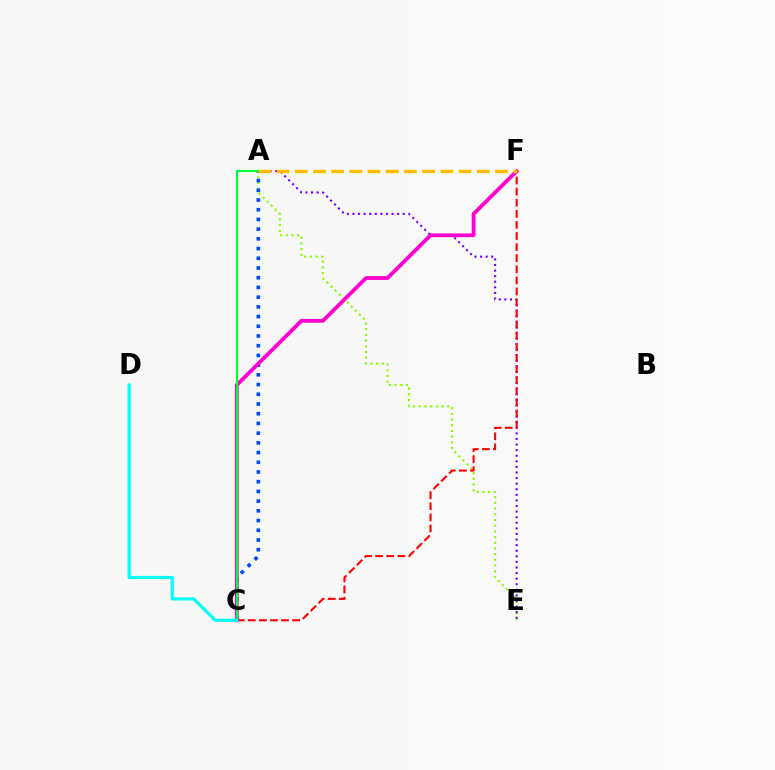{('A', 'E'): [{'color': '#84ff00', 'line_style': 'dotted', 'thickness': 1.55}, {'color': '#7200ff', 'line_style': 'dotted', 'thickness': 1.52}], ('A', 'C'): [{'color': '#004bff', 'line_style': 'dotted', 'thickness': 2.64}, {'color': '#00ff39', 'line_style': 'solid', 'thickness': 1.54}], ('C', 'F'): [{'color': '#ff00cf', 'line_style': 'solid', 'thickness': 2.73}, {'color': '#ff0000', 'line_style': 'dashed', 'thickness': 1.51}], ('C', 'D'): [{'color': '#00fff6', 'line_style': 'solid', 'thickness': 2.28}], ('A', 'F'): [{'color': '#ffbd00', 'line_style': 'dashed', 'thickness': 2.47}]}